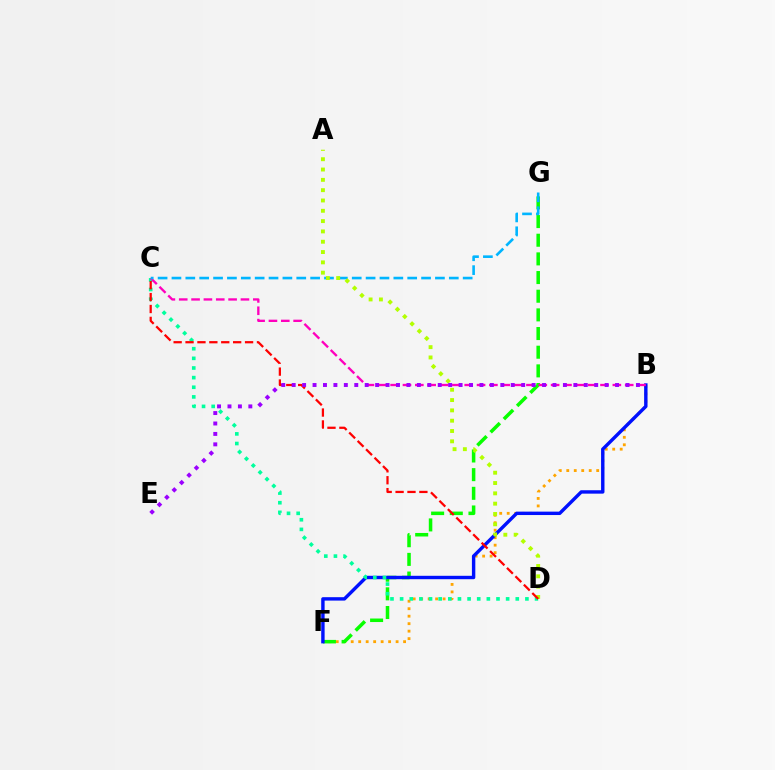{('B', 'F'): [{'color': '#ffa500', 'line_style': 'dotted', 'thickness': 2.03}, {'color': '#0010ff', 'line_style': 'solid', 'thickness': 2.45}], ('F', 'G'): [{'color': '#08ff00', 'line_style': 'dashed', 'thickness': 2.54}], ('C', 'D'): [{'color': '#00ff9d', 'line_style': 'dotted', 'thickness': 2.62}, {'color': '#ff0000', 'line_style': 'dashed', 'thickness': 1.62}], ('B', 'C'): [{'color': '#ff00bd', 'line_style': 'dashed', 'thickness': 1.68}], ('C', 'G'): [{'color': '#00b5ff', 'line_style': 'dashed', 'thickness': 1.88}], ('A', 'D'): [{'color': '#b3ff00', 'line_style': 'dotted', 'thickness': 2.8}], ('B', 'E'): [{'color': '#9b00ff', 'line_style': 'dotted', 'thickness': 2.83}]}